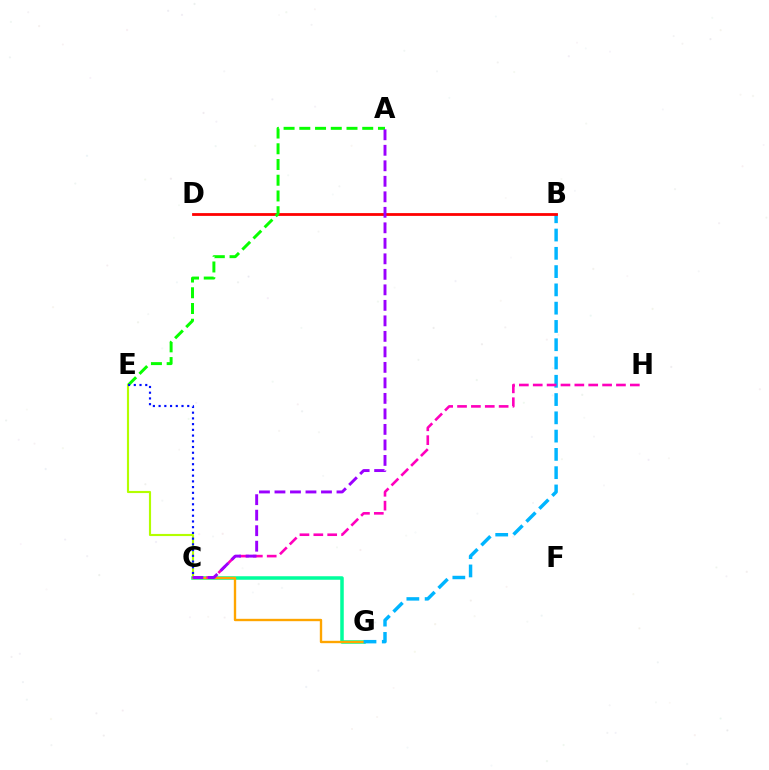{('C', 'G'): [{'color': '#00ff9d', 'line_style': 'solid', 'thickness': 2.53}, {'color': '#ffa500', 'line_style': 'solid', 'thickness': 1.71}], ('B', 'G'): [{'color': '#00b5ff', 'line_style': 'dashed', 'thickness': 2.48}], ('B', 'D'): [{'color': '#ff0000', 'line_style': 'solid', 'thickness': 2.01}], ('A', 'E'): [{'color': '#08ff00', 'line_style': 'dashed', 'thickness': 2.14}], ('C', 'H'): [{'color': '#ff00bd', 'line_style': 'dashed', 'thickness': 1.88}], ('C', 'E'): [{'color': '#b3ff00', 'line_style': 'solid', 'thickness': 1.54}, {'color': '#0010ff', 'line_style': 'dotted', 'thickness': 1.56}], ('A', 'C'): [{'color': '#9b00ff', 'line_style': 'dashed', 'thickness': 2.11}]}